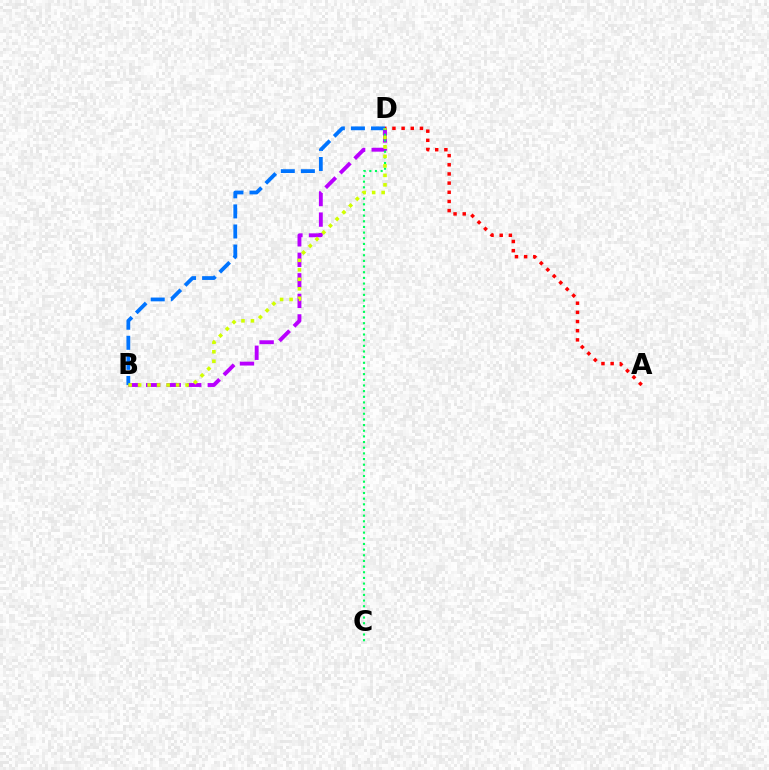{('B', 'D'): [{'color': '#b900ff', 'line_style': 'dashed', 'thickness': 2.79}, {'color': '#0074ff', 'line_style': 'dashed', 'thickness': 2.73}, {'color': '#d1ff00', 'line_style': 'dotted', 'thickness': 2.58}], ('A', 'D'): [{'color': '#ff0000', 'line_style': 'dotted', 'thickness': 2.49}], ('C', 'D'): [{'color': '#00ff5c', 'line_style': 'dotted', 'thickness': 1.54}]}